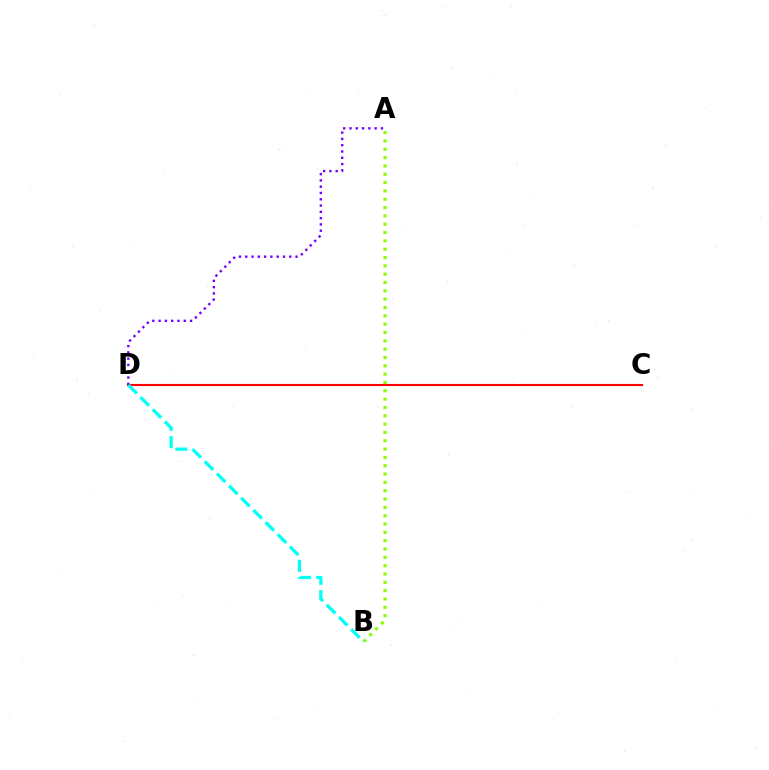{('C', 'D'): [{'color': '#ff0000', 'line_style': 'solid', 'thickness': 1.52}], ('A', 'B'): [{'color': '#84ff00', 'line_style': 'dotted', 'thickness': 2.26}], ('A', 'D'): [{'color': '#7200ff', 'line_style': 'dotted', 'thickness': 1.71}], ('B', 'D'): [{'color': '#00fff6', 'line_style': 'dashed', 'thickness': 2.34}]}